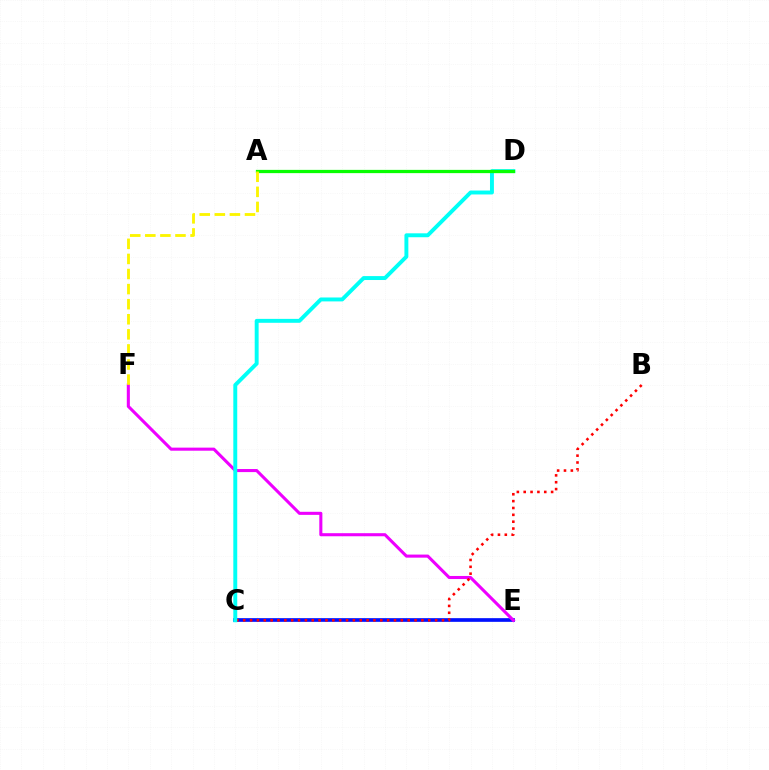{('C', 'E'): [{'color': '#0010ff', 'line_style': 'solid', 'thickness': 2.65}], ('E', 'F'): [{'color': '#ee00ff', 'line_style': 'solid', 'thickness': 2.21}], ('B', 'C'): [{'color': '#ff0000', 'line_style': 'dotted', 'thickness': 1.86}], ('C', 'D'): [{'color': '#00fff6', 'line_style': 'solid', 'thickness': 2.82}], ('A', 'D'): [{'color': '#08ff00', 'line_style': 'solid', 'thickness': 2.34}], ('A', 'F'): [{'color': '#fcf500', 'line_style': 'dashed', 'thickness': 2.05}]}